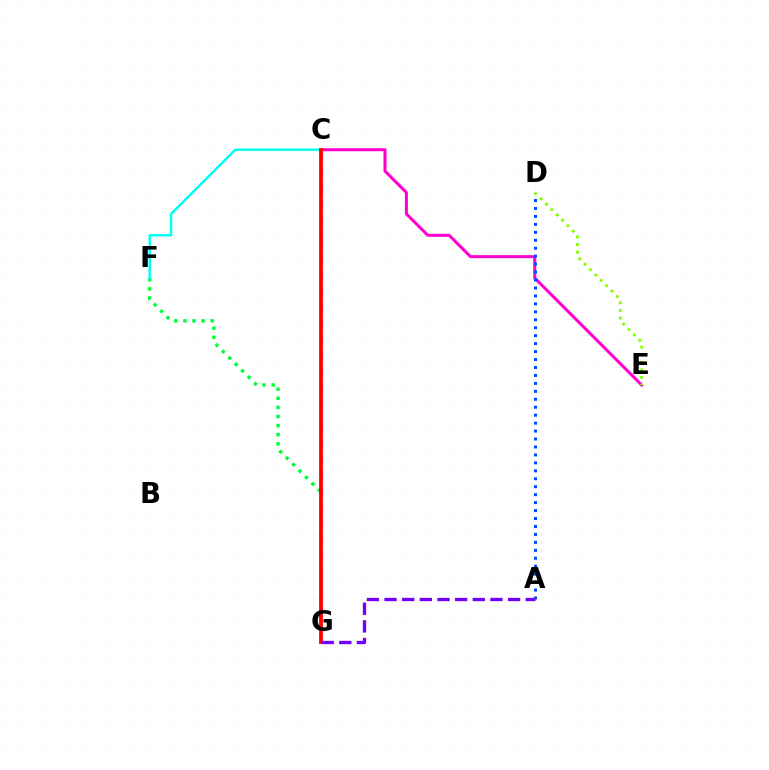{('C', 'E'): [{'color': '#ff00cf', 'line_style': 'solid', 'thickness': 2.17}], ('C', 'G'): [{'color': '#ffbd00', 'line_style': 'dashed', 'thickness': 2.28}, {'color': '#ff0000', 'line_style': 'solid', 'thickness': 2.72}], ('A', 'D'): [{'color': '#004bff', 'line_style': 'dotted', 'thickness': 2.16}], ('F', 'G'): [{'color': '#00ff39', 'line_style': 'dotted', 'thickness': 2.47}], ('D', 'E'): [{'color': '#84ff00', 'line_style': 'dotted', 'thickness': 2.06}], ('C', 'F'): [{'color': '#00fff6', 'line_style': 'solid', 'thickness': 1.75}], ('A', 'G'): [{'color': '#7200ff', 'line_style': 'dashed', 'thickness': 2.4}]}